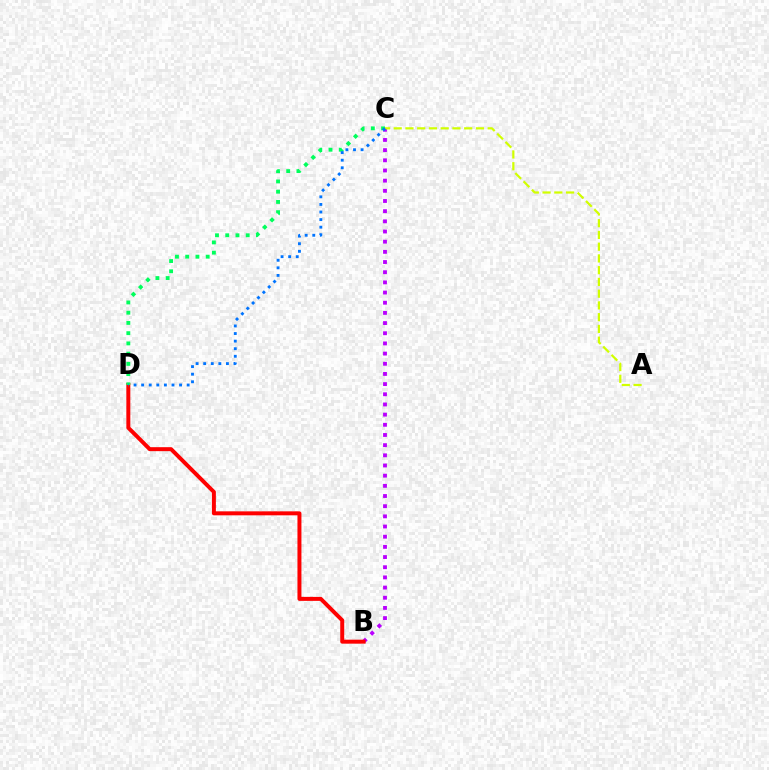{('B', 'C'): [{'color': '#b900ff', 'line_style': 'dotted', 'thickness': 2.76}], ('B', 'D'): [{'color': '#ff0000', 'line_style': 'solid', 'thickness': 2.86}], ('C', 'D'): [{'color': '#00ff5c', 'line_style': 'dotted', 'thickness': 2.78}, {'color': '#0074ff', 'line_style': 'dotted', 'thickness': 2.06}], ('A', 'C'): [{'color': '#d1ff00', 'line_style': 'dashed', 'thickness': 1.6}]}